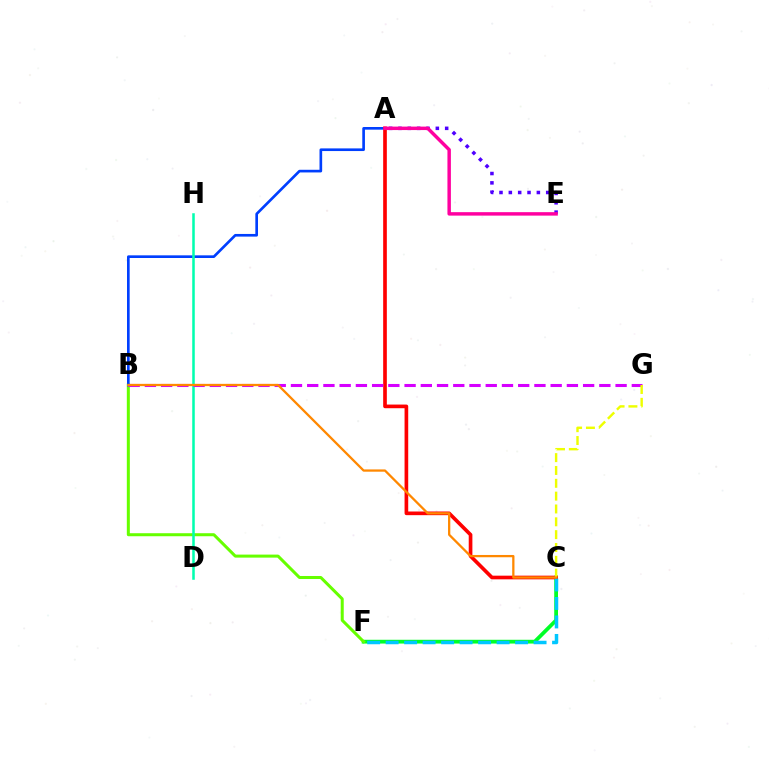{('C', 'F'): [{'color': '#00ff27', 'line_style': 'solid', 'thickness': 2.72}, {'color': '#00c7ff', 'line_style': 'dashed', 'thickness': 2.51}], ('A', 'E'): [{'color': '#4f00ff', 'line_style': 'dotted', 'thickness': 2.54}, {'color': '#ff00a0', 'line_style': 'solid', 'thickness': 2.49}], ('B', 'F'): [{'color': '#66ff00', 'line_style': 'solid', 'thickness': 2.18}], ('A', 'B'): [{'color': '#003fff', 'line_style': 'solid', 'thickness': 1.91}], ('A', 'C'): [{'color': '#ff0000', 'line_style': 'solid', 'thickness': 2.64}], ('D', 'H'): [{'color': '#00ffaf', 'line_style': 'solid', 'thickness': 1.82}], ('B', 'G'): [{'color': '#d600ff', 'line_style': 'dashed', 'thickness': 2.2}], ('C', 'G'): [{'color': '#eeff00', 'line_style': 'dashed', 'thickness': 1.74}], ('B', 'C'): [{'color': '#ff8800', 'line_style': 'solid', 'thickness': 1.64}]}